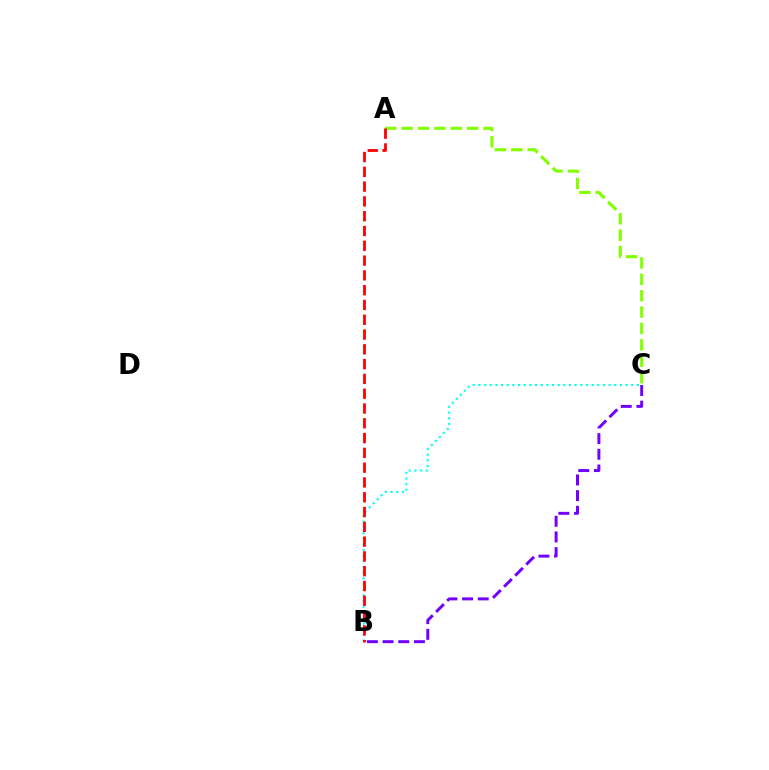{('B', 'C'): [{'color': '#7200ff', 'line_style': 'dashed', 'thickness': 2.13}, {'color': '#00fff6', 'line_style': 'dotted', 'thickness': 1.54}], ('A', 'C'): [{'color': '#84ff00', 'line_style': 'dashed', 'thickness': 2.23}], ('A', 'B'): [{'color': '#ff0000', 'line_style': 'dashed', 'thickness': 2.01}]}